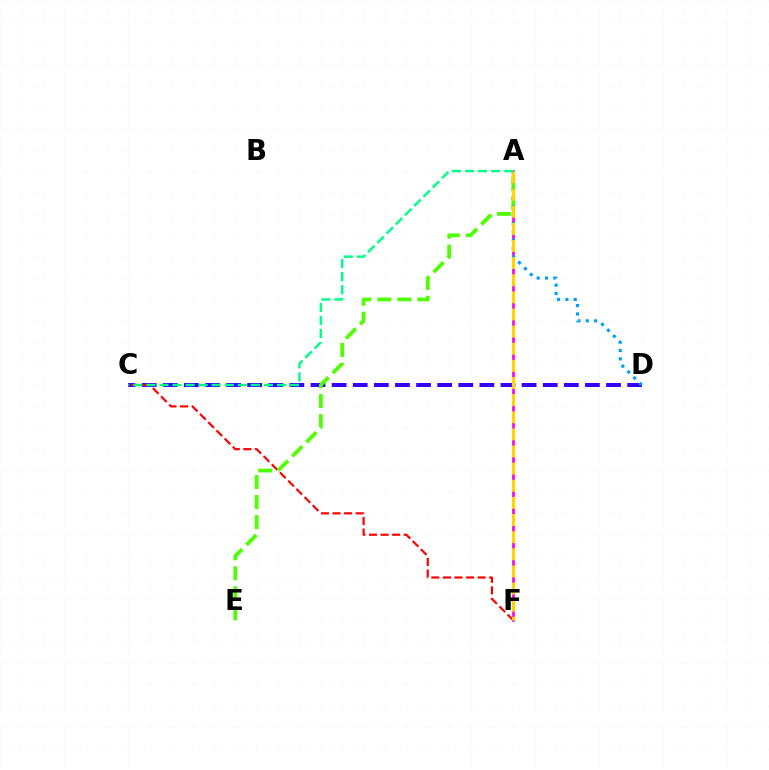{('C', 'D'): [{'color': '#3700ff', 'line_style': 'dashed', 'thickness': 2.87}], ('C', 'F'): [{'color': '#ff0000', 'line_style': 'dashed', 'thickness': 1.57}], ('A', 'F'): [{'color': '#ff00ed', 'line_style': 'solid', 'thickness': 1.92}, {'color': '#ffd500', 'line_style': 'dashed', 'thickness': 2.33}], ('A', 'E'): [{'color': '#4fff00', 'line_style': 'dashed', 'thickness': 2.72}], ('A', 'D'): [{'color': '#009eff', 'line_style': 'dotted', 'thickness': 2.27}], ('A', 'C'): [{'color': '#00ff86', 'line_style': 'dashed', 'thickness': 1.77}]}